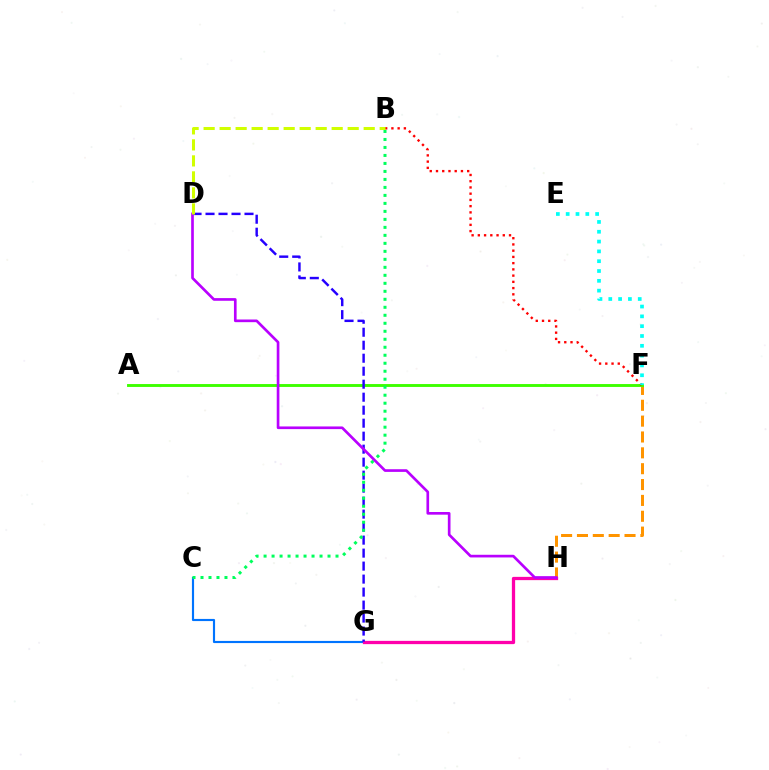{('C', 'G'): [{'color': '#0074ff', 'line_style': 'solid', 'thickness': 1.55}], ('F', 'H'): [{'color': '#ff9400', 'line_style': 'dashed', 'thickness': 2.15}], ('A', 'F'): [{'color': '#3dff00', 'line_style': 'solid', 'thickness': 2.08}], ('B', 'F'): [{'color': '#ff0000', 'line_style': 'dotted', 'thickness': 1.69}], ('G', 'H'): [{'color': '#ff00ac', 'line_style': 'solid', 'thickness': 2.35}], ('E', 'F'): [{'color': '#00fff6', 'line_style': 'dotted', 'thickness': 2.67}], ('D', 'G'): [{'color': '#2500ff', 'line_style': 'dashed', 'thickness': 1.77}], ('B', 'C'): [{'color': '#00ff5c', 'line_style': 'dotted', 'thickness': 2.17}], ('D', 'H'): [{'color': '#b900ff', 'line_style': 'solid', 'thickness': 1.92}], ('B', 'D'): [{'color': '#d1ff00', 'line_style': 'dashed', 'thickness': 2.17}]}